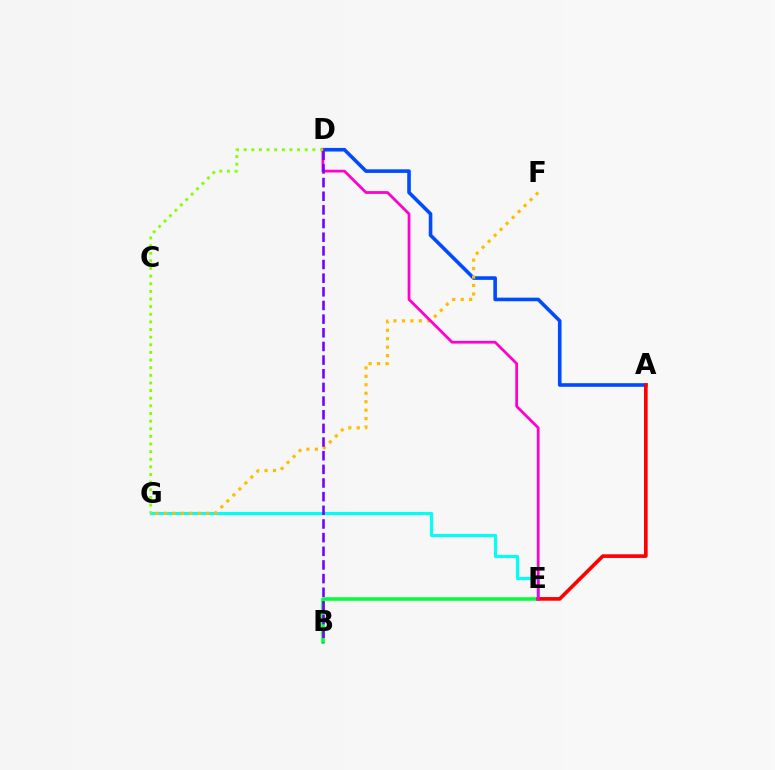{('A', 'D'): [{'color': '#004bff', 'line_style': 'solid', 'thickness': 2.59}], ('B', 'E'): [{'color': '#00ff39', 'line_style': 'solid', 'thickness': 2.55}], ('E', 'G'): [{'color': '#00fff6', 'line_style': 'solid', 'thickness': 2.27}], ('A', 'E'): [{'color': '#ff0000', 'line_style': 'solid', 'thickness': 2.63}], ('F', 'G'): [{'color': '#ffbd00', 'line_style': 'dotted', 'thickness': 2.3}], ('D', 'E'): [{'color': '#ff00cf', 'line_style': 'solid', 'thickness': 2.0}], ('B', 'D'): [{'color': '#7200ff', 'line_style': 'dashed', 'thickness': 1.86}], ('D', 'G'): [{'color': '#84ff00', 'line_style': 'dotted', 'thickness': 2.07}]}